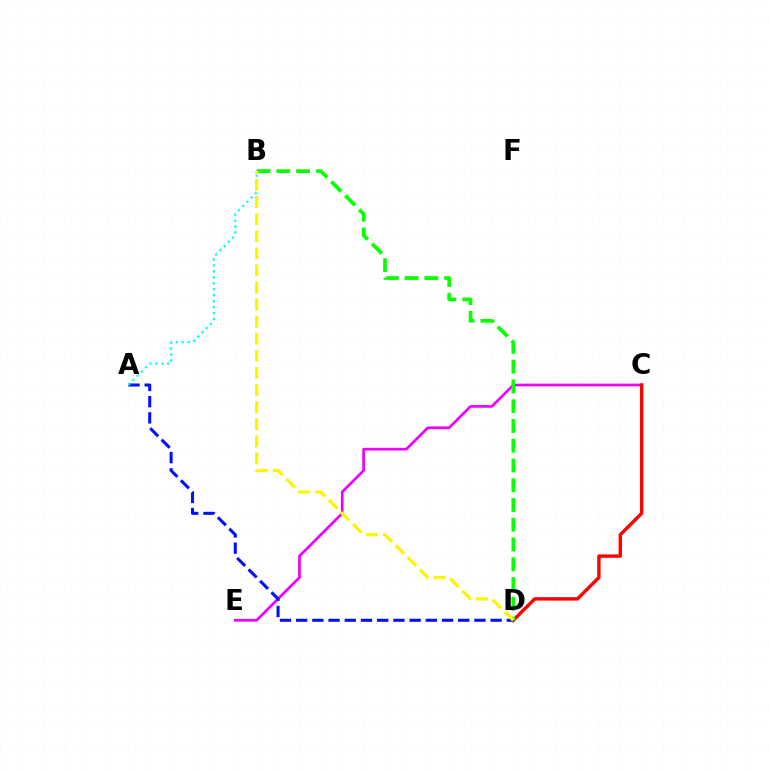{('C', 'E'): [{'color': '#ee00ff', 'line_style': 'solid', 'thickness': 1.95}], ('C', 'D'): [{'color': '#ff0000', 'line_style': 'solid', 'thickness': 2.45}], ('A', 'D'): [{'color': '#0010ff', 'line_style': 'dashed', 'thickness': 2.2}], ('B', 'D'): [{'color': '#08ff00', 'line_style': 'dashed', 'thickness': 2.68}, {'color': '#fcf500', 'line_style': 'dashed', 'thickness': 2.32}], ('A', 'B'): [{'color': '#00fff6', 'line_style': 'dotted', 'thickness': 1.62}]}